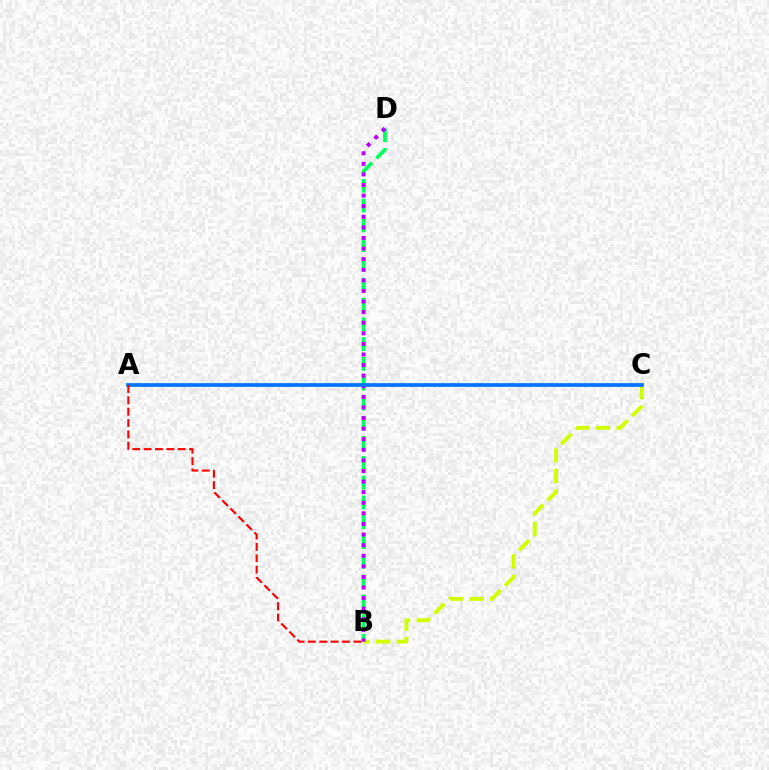{('B', 'D'): [{'color': '#00ff5c', 'line_style': 'dashed', 'thickness': 2.69}, {'color': '#b900ff', 'line_style': 'dotted', 'thickness': 2.88}], ('B', 'C'): [{'color': '#d1ff00', 'line_style': 'dashed', 'thickness': 2.8}], ('A', 'C'): [{'color': '#0074ff', 'line_style': 'solid', 'thickness': 2.67}], ('A', 'B'): [{'color': '#ff0000', 'line_style': 'dashed', 'thickness': 1.54}]}